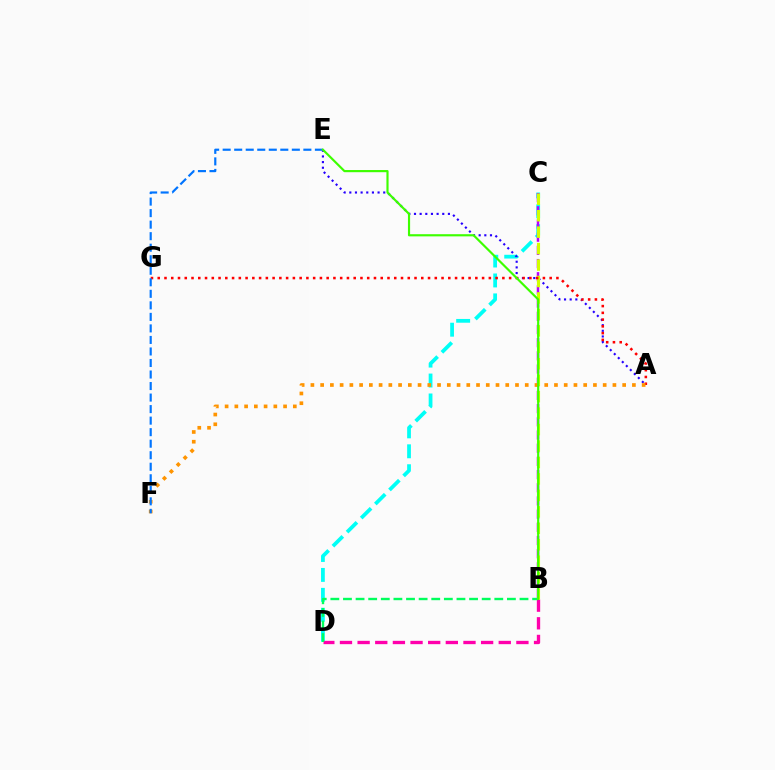{('C', 'D'): [{'color': '#00fff6', 'line_style': 'dashed', 'thickness': 2.71}], ('B', 'D'): [{'color': '#ff00ac', 'line_style': 'dashed', 'thickness': 2.4}, {'color': '#00ff5c', 'line_style': 'dashed', 'thickness': 1.71}], ('B', 'C'): [{'color': '#b900ff', 'line_style': 'dashed', 'thickness': 1.79}, {'color': '#d1ff00', 'line_style': 'dashed', 'thickness': 2.24}], ('A', 'E'): [{'color': '#2500ff', 'line_style': 'dotted', 'thickness': 1.54}], ('A', 'G'): [{'color': '#ff0000', 'line_style': 'dotted', 'thickness': 1.84}], ('A', 'F'): [{'color': '#ff9400', 'line_style': 'dotted', 'thickness': 2.65}], ('E', 'F'): [{'color': '#0074ff', 'line_style': 'dashed', 'thickness': 1.57}], ('B', 'E'): [{'color': '#3dff00', 'line_style': 'solid', 'thickness': 1.56}]}